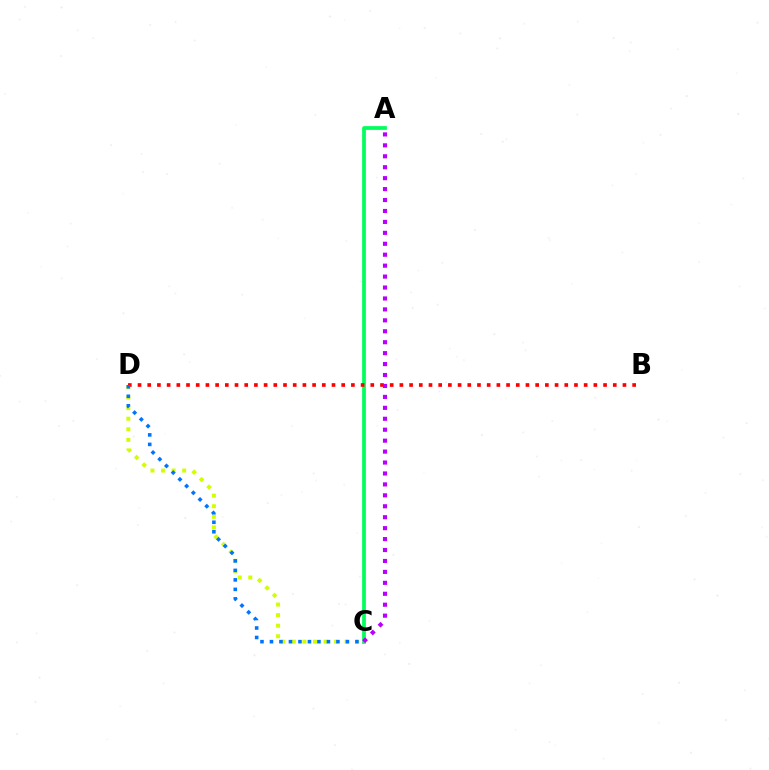{('C', 'D'): [{'color': '#d1ff00', 'line_style': 'dotted', 'thickness': 2.87}, {'color': '#0074ff', 'line_style': 'dotted', 'thickness': 2.58}], ('A', 'C'): [{'color': '#00ff5c', 'line_style': 'solid', 'thickness': 2.69}, {'color': '#b900ff', 'line_style': 'dotted', 'thickness': 2.97}], ('B', 'D'): [{'color': '#ff0000', 'line_style': 'dotted', 'thickness': 2.64}]}